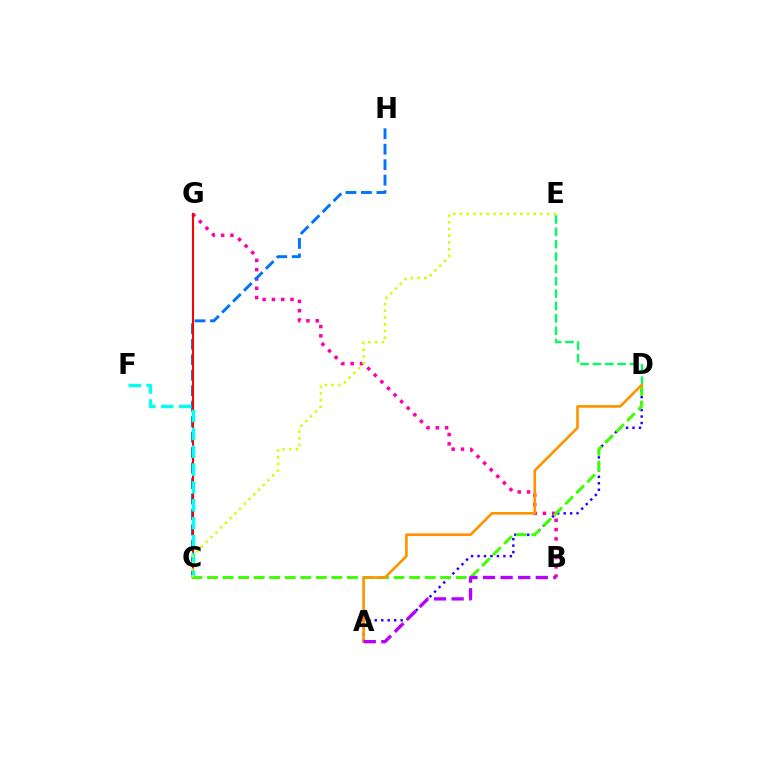{('B', 'G'): [{'color': '#ff00ac', 'line_style': 'dotted', 'thickness': 2.53}], ('C', 'H'): [{'color': '#0074ff', 'line_style': 'dashed', 'thickness': 2.1}], ('C', 'G'): [{'color': '#ff0000', 'line_style': 'solid', 'thickness': 1.51}], ('D', 'E'): [{'color': '#00ff5c', 'line_style': 'dashed', 'thickness': 1.68}], ('C', 'F'): [{'color': '#00fff6', 'line_style': 'dashed', 'thickness': 2.43}], ('A', 'D'): [{'color': '#2500ff', 'line_style': 'dotted', 'thickness': 1.76}, {'color': '#ff9400', 'line_style': 'solid', 'thickness': 1.91}], ('C', 'D'): [{'color': '#3dff00', 'line_style': 'dashed', 'thickness': 2.11}], ('A', 'B'): [{'color': '#b900ff', 'line_style': 'dashed', 'thickness': 2.39}], ('C', 'E'): [{'color': '#d1ff00', 'line_style': 'dotted', 'thickness': 1.82}]}